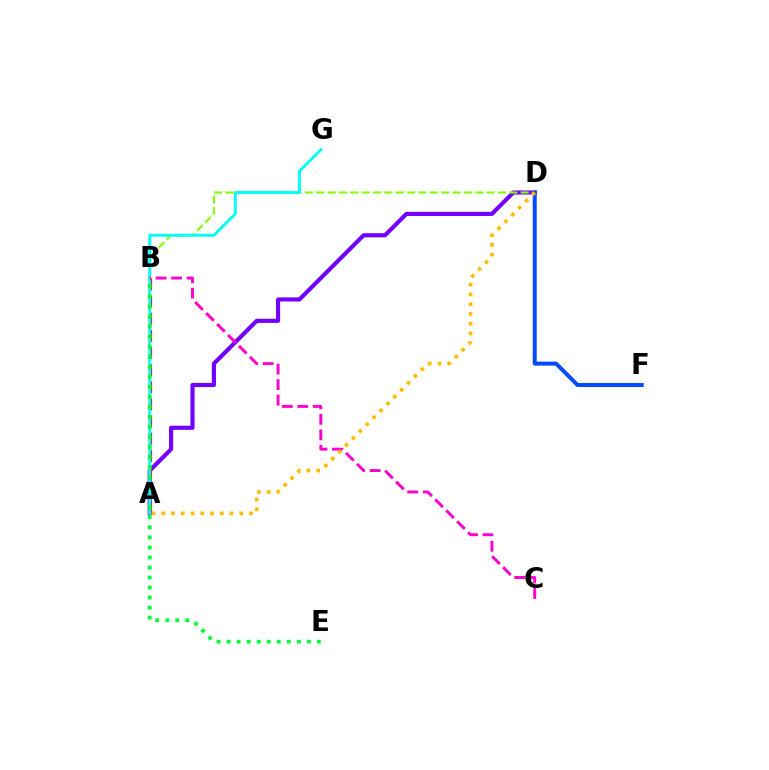{('A', 'D'): [{'color': '#7200ff', 'line_style': 'solid', 'thickness': 2.98}, {'color': '#ffbd00', 'line_style': 'dotted', 'thickness': 2.65}], ('A', 'B'): [{'color': '#ff0000', 'line_style': 'dashed', 'thickness': 2.33}], ('B', 'D'): [{'color': '#84ff00', 'line_style': 'dashed', 'thickness': 1.54}], ('A', 'G'): [{'color': '#00fff6', 'line_style': 'solid', 'thickness': 2.09}], ('D', 'F'): [{'color': '#004bff', 'line_style': 'solid', 'thickness': 2.88}], ('B', 'E'): [{'color': '#00ff39', 'line_style': 'dotted', 'thickness': 2.73}], ('B', 'C'): [{'color': '#ff00cf', 'line_style': 'dashed', 'thickness': 2.11}]}